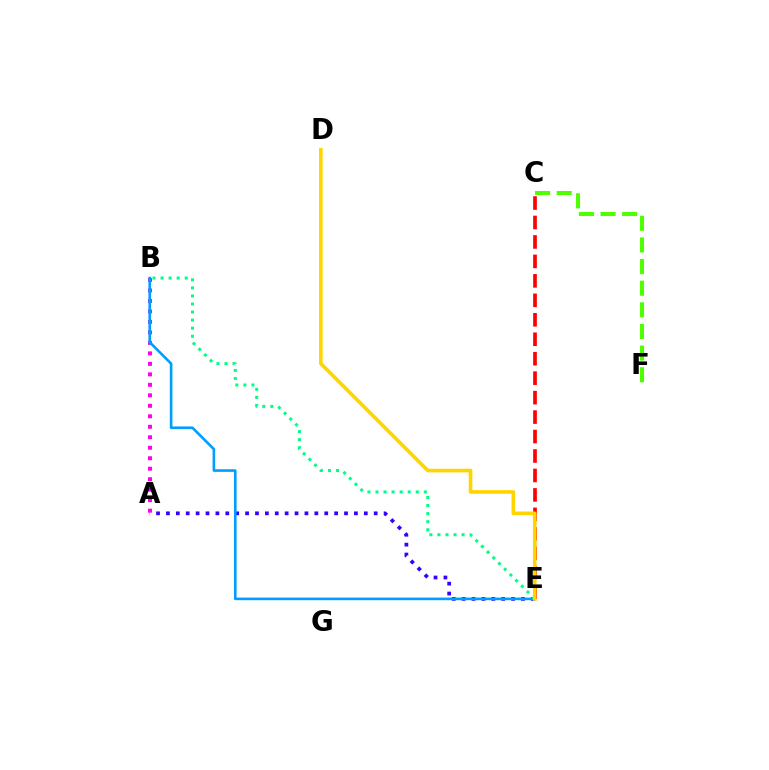{('A', 'E'): [{'color': '#3700ff', 'line_style': 'dotted', 'thickness': 2.69}], ('C', 'E'): [{'color': '#ff0000', 'line_style': 'dashed', 'thickness': 2.64}], ('A', 'B'): [{'color': '#ff00ed', 'line_style': 'dotted', 'thickness': 2.85}], ('C', 'F'): [{'color': '#4fff00', 'line_style': 'dashed', 'thickness': 2.94}], ('B', 'E'): [{'color': '#009eff', 'line_style': 'solid', 'thickness': 1.89}, {'color': '#00ff86', 'line_style': 'dotted', 'thickness': 2.19}], ('D', 'E'): [{'color': '#ffd500', 'line_style': 'solid', 'thickness': 2.6}]}